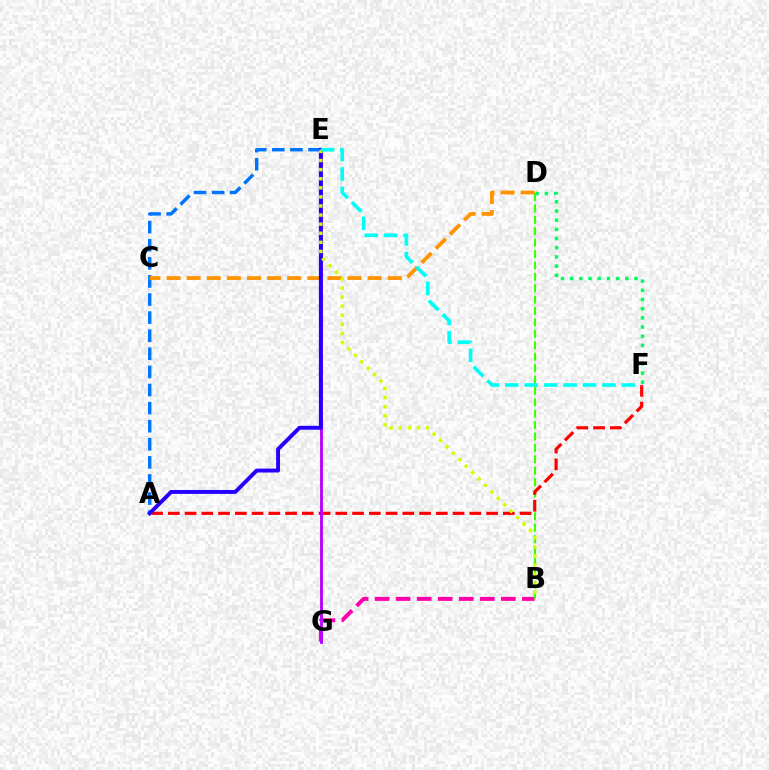{('B', 'G'): [{'color': '#ff00ac', 'line_style': 'dashed', 'thickness': 2.86}], ('A', 'E'): [{'color': '#0074ff', 'line_style': 'dashed', 'thickness': 2.46}, {'color': '#2500ff', 'line_style': 'solid', 'thickness': 2.81}], ('B', 'D'): [{'color': '#3dff00', 'line_style': 'dashed', 'thickness': 1.55}], ('A', 'F'): [{'color': '#ff0000', 'line_style': 'dashed', 'thickness': 2.28}], ('C', 'D'): [{'color': '#ff9400', 'line_style': 'dashed', 'thickness': 2.73}], ('E', 'G'): [{'color': '#b900ff', 'line_style': 'solid', 'thickness': 2.05}], ('B', 'E'): [{'color': '#d1ff00', 'line_style': 'dotted', 'thickness': 2.47}], ('D', 'F'): [{'color': '#00ff5c', 'line_style': 'dotted', 'thickness': 2.5}], ('E', 'F'): [{'color': '#00fff6', 'line_style': 'dashed', 'thickness': 2.64}]}